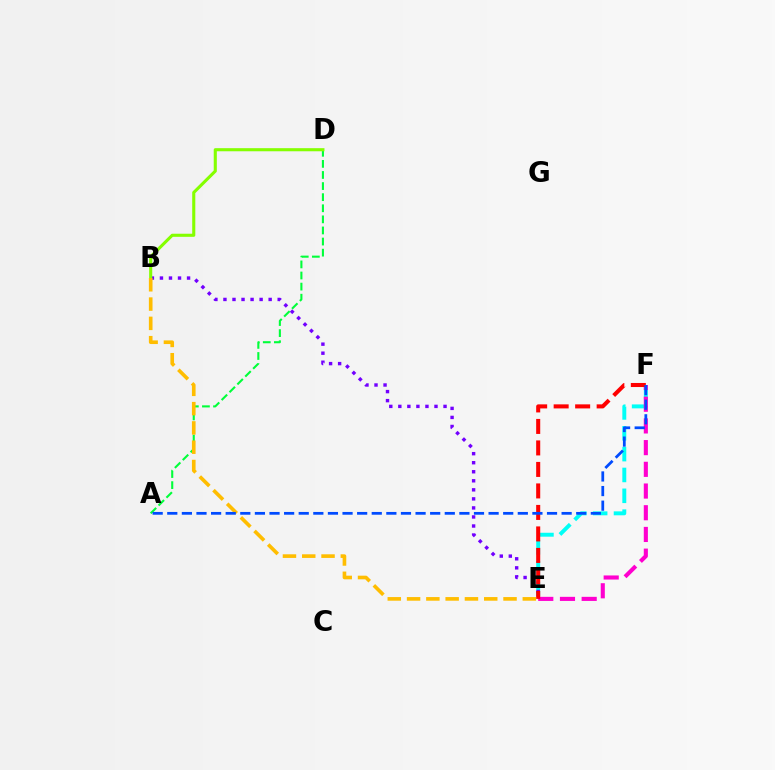{('E', 'F'): [{'color': '#00fff6', 'line_style': 'dashed', 'thickness': 2.83}, {'color': '#ff00cf', 'line_style': 'dashed', 'thickness': 2.95}, {'color': '#ff0000', 'line_style': 'dashed', 'thickness': 2.92}], ('B', 'E'): [{'color': '#7200ff', 'line_style': 'dotted', 'thickness': 2.46}, {'color': '#ffbd00', 'line_style': 'dashed', 'thickness': 2.62}], ('A', 'D'): [{'color': '#00ff39', 'line_style': 'dashed', 'thickness': 1.51}], ('B', 'D'): [{'color': '#84ff00', 'line_style': 'solid', 'thickness': 2.23}], ('A', 'F'): [{'color': '#004bff', 'line_style': 'dashed', 'thickness': 1.98}]}